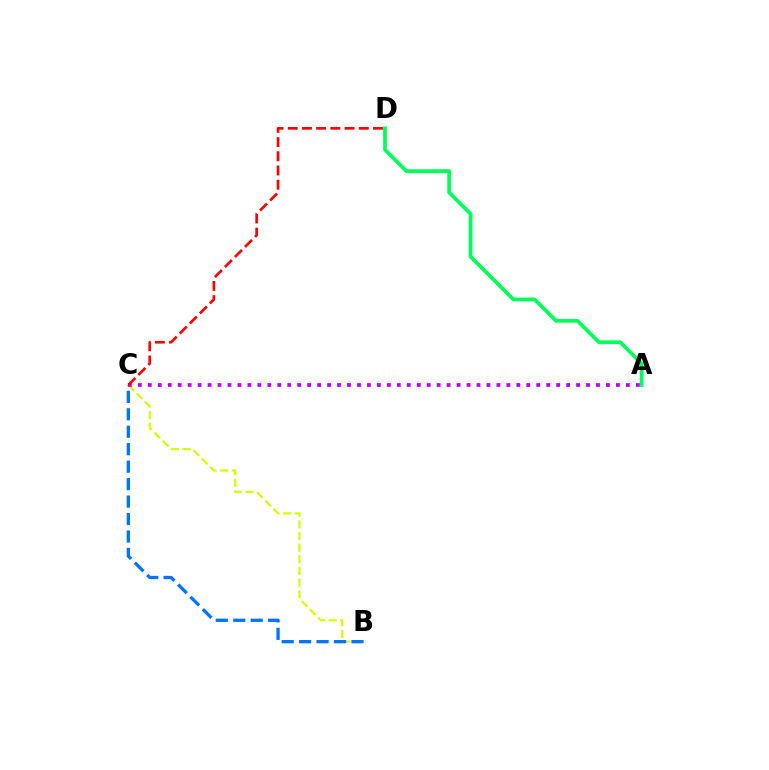{('A', 'D'): [{'color': '#00ff5c', 'line_style': 'solid', 'thickness': 2.69}], ('B', 'C'): [{'color': '#d1ff00', 'line_style': 'dashed', 'thickness': 1.58}, {'color': '#0074ff', 'line_style': 'dashed', 'thickness': 2.37}], ('A', 'C'): [{'color': '#b900ff', 'line_style': 'dotted', 'thickness': 2.71}], ('C', 'D'): [{'color': '#ff0000', 'line_style': 'dashed', 'thickness': 1.93}]}